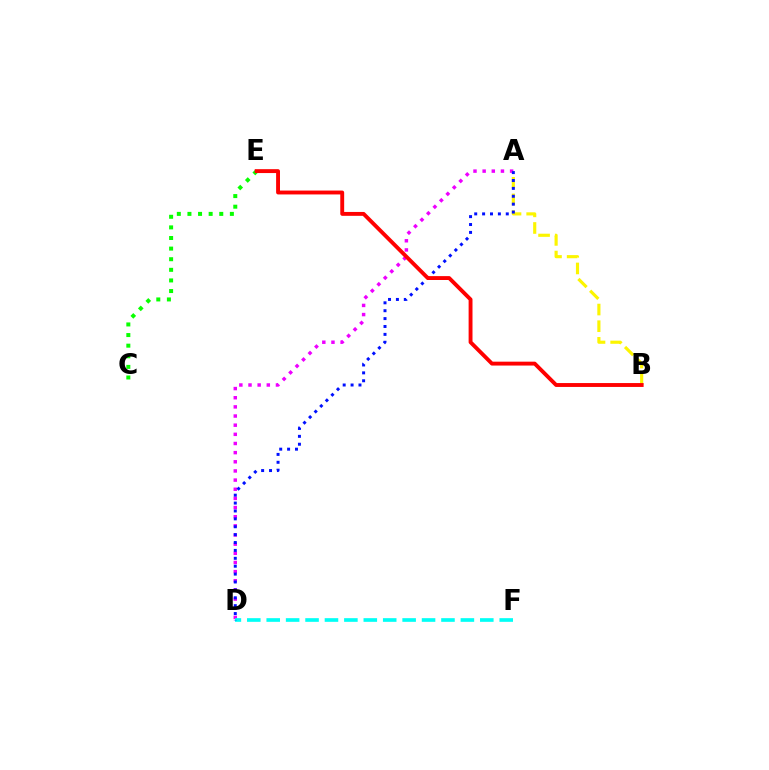{('A', 'D'): [{'color': '#ee00ff', 'line_style': 'dotted', 'thickness': 2.49}, {'color': '#0010ff', 'line_style': 'dotted', 'thickness': 2.14}], ('D', 'F'): [{'color': '#00fff6', 'line_style': 'dashed', 'thickness': 2.64}], ('C', 'E'): [{'color': '#08ff00', 'line_style': 'dotted', 'thickness': 2.88}], ('A', 'B'): [{'color': '#fcf500', 'line_style': 'dashed', 'thickness': 2.26}], ('B', 'E'): [{'color': '#ff0000', 'line_style': 'solid', 'thickness': 2.8}]}